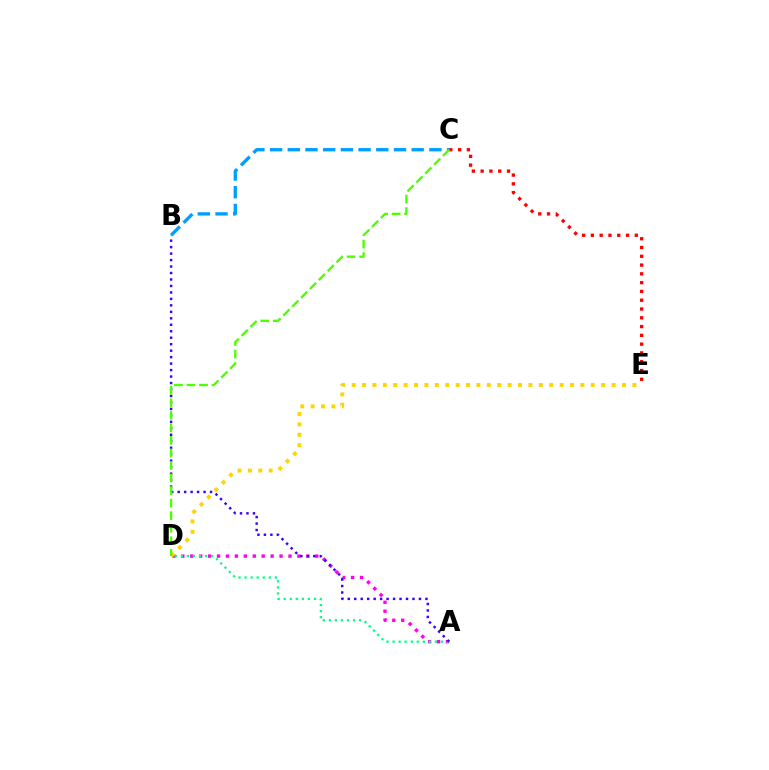{('A', 'D'): [{'color': '#ff00ed', 'line_style': 'dotted', 'thickness': 2.43}, {'color': '#00ff86', 'line_style': 'dotted', 'thickness': 1.64}], ('B', 'C'): [{'color': '#009eff', 'line_style': 'dashed', 'thickness': 2.4}], ('D', 'E'): [{'color': '#ffd500', 'line_style': 'dotted', 'thickness': 2.83}], ('A', 'B'): [{'color': '#3700ff', 'line_style': 'dotted', 'thickness': 1.76}], ('C', 'E'): [{'color': '#ff0000', 'line_style': 'dotted', 'thickness': 2.39}], ('C', 'D'): [{'color': '#4fff00', 'line_style': 'dashed', 'thickness': 1.7}]}